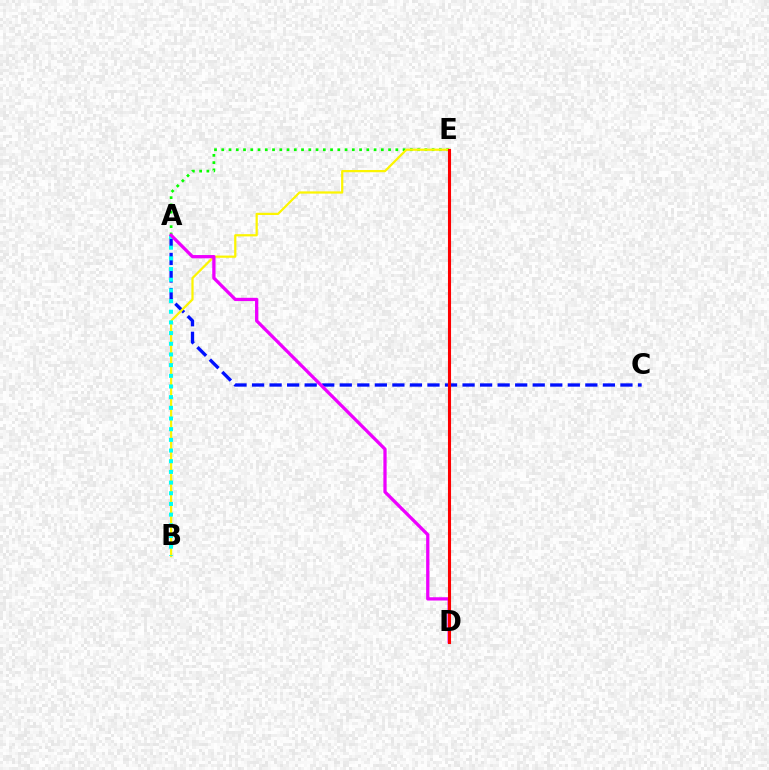{('A', 'E'): [{'color': '#08ff00', 'line_style': 'dotted', 'thickness': 1.97}], ('A', 'C'): [{'color': '#0010ff', 'line_style': 'dashed', 'thickness': 2.38}], ('B', 'E'): [{'color': '#fcf500', 'line_style': 'solid', 'thickness': 1.61}], ('A', 'B'): [{'color': '#00fff6', 'line_style': 'dotted', 'thickness': 2.9}], ('A', 'D'): [{'color': '#ee00ff', 'line_style': 'solid', 'thickness': 2.35}], ('D', 'E'): [{'color': '#ff0000', 'line_style': 'solid', 'thickness': 2.22}]}